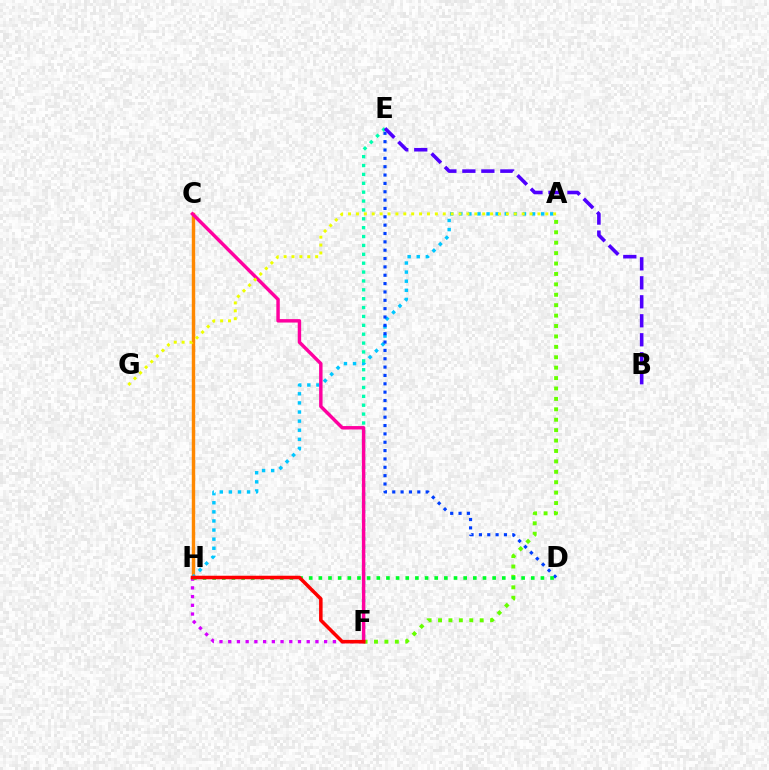{('C', 'H'): [{'color': '#ff8800', 'line_style': 'solid', 'thickness': 2.46}], ('A', 'H'): [{'color': '#00c7ff', 'line_style': 'dotted', 'thickness': 2.47}], ('F', 'H'): [{'color': '#d600ff', 'line_style': 'dotted', 'thickness': 2.37}, {'color': '#ff0000', 'line_style': 'solid', 'thickness': 2.55}], ('A', 'F'): [{'color': '#66ff00', 'line_style': 'dotted', 'thickness': 2.83}], ('D', 'E'): [{'color': '#003fff', 'line_style': 'dotted', 'thickness': 2.27}], ('E', 'F'): [{'color': '#00ffaf', 'line_style': 'dotted', 'thickness': 2.41}], ('C', 'F'): [{'color': '#ff00a0', 'line_style': 'solid', 'thickness': 2.47}], ('D', 'H'): [{'color': '#00ff27', 'line_style': 'dotted', 'thickness': 2.62}], ('A', 'G'): [{'color': '#eeff00', 'line_style': 'dotted', 'thickness': 2.14}], ('B', 'E'): [{'color': '#4f00ff', 'line_style': 'dashed', 'thickness': 2.58}]}